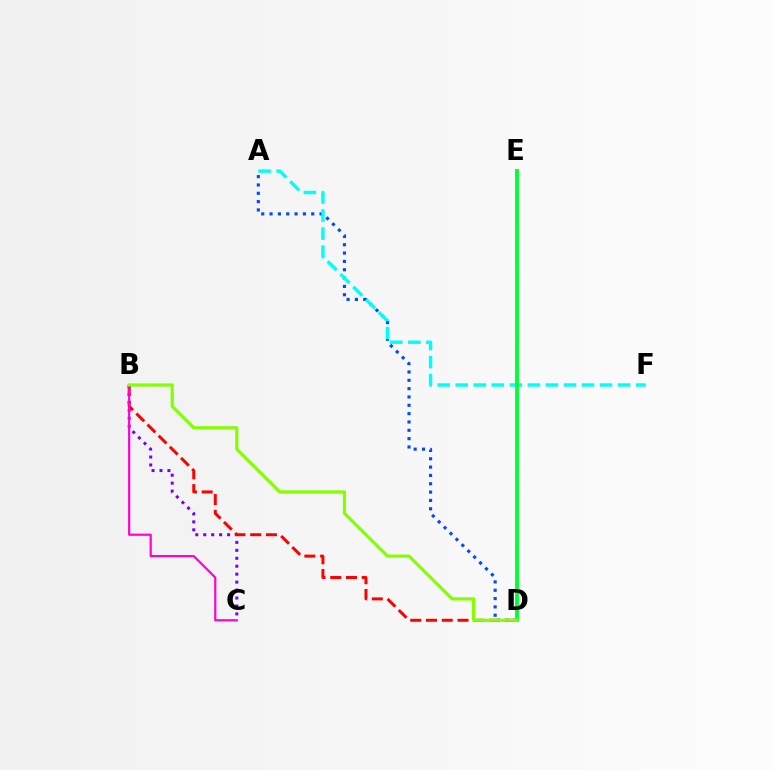{('B', 'C'): [{'color': '#7200ff', 'line_style': 'dotted', 'thickness': 2.16}, {'color': '#ff00cf', 'line_style': 'solid', 'thickness': 1.57}], ('B', 'D'): [{'color': '#ff0000', 'line_style': 'dashed', 'thickness': 2.14}, {'color': '#84ff00', 'line_style': 'solid', 'thickness': 2.3}], ('A', 'D'): [{'color': '#004bff', 'line_style': 'dotted', 'thickness': 2.26}], ('A', 'F'): [{'color': '#00fff6', 'line_style': 'dashed', 'thickness': 2.45}], ('D', 'E'): [{'color': '#ffbd00', 'line_style': 'dotted', 'thickness': 2.14}, {'color': '#00ff39', 'line_style': 'solid', 'thickness': 2.79}]}